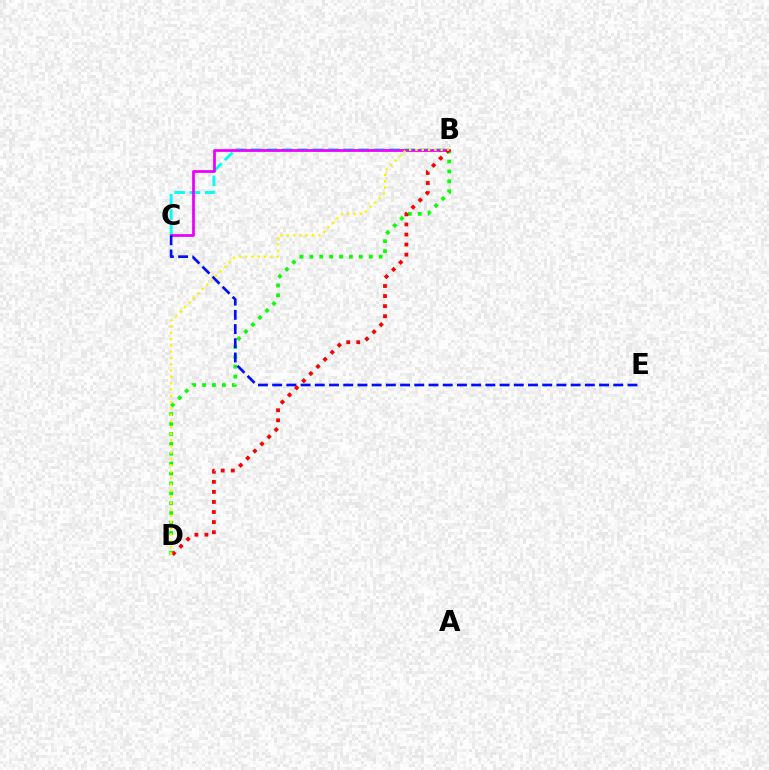{('B', 'C'): [{'color': '#00fff6', 'line_style': 'dashed', 'thickness': 2.08}, {'color': '#ee00ff', 'line_style': 'solid', 'thickness': 1.99}], ('B', 'D'): [{'color': '#08ff00', 'line_style': 'dotted', 'thickness': 2.69}, {'color': '#ff0000', 'line_style': 'dotted', 'thickness': 2.73}, {'color': '#fcf500', 'line_style': 'dotted', 'thickness': 1.71}], ('C', 'E'): [{'color': '#0010ff', 'line_style': 'dashed', 'thickness': 1.93}]}